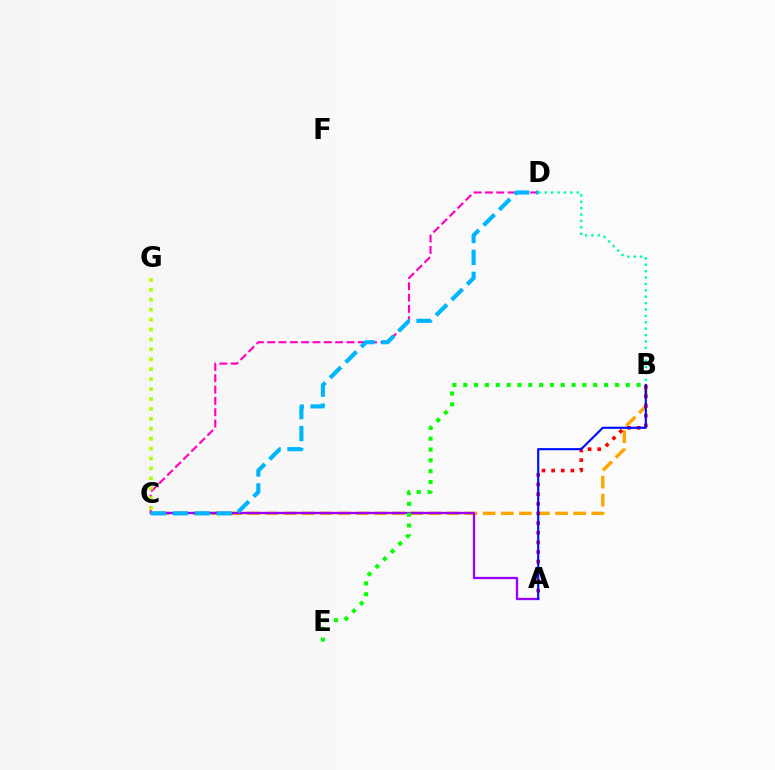{('B', 'C'): [{'color': '#ffa500', 'line_style': 'dashed', 'thickness': 2.46}], ('A', 'C'): [{'color': '#9b00ff', 'line_style': 'solid', 'thickness': 1.66}], ('B', 'D'): [{'color': '#00ff9d', 'line_style': 'dotted', 'thickness': 1.74}], ('C', 'D'): [{'color': '#ff00bd', 'line_style': 'dashed', 'thickness': 1.54}, {'color': '#00b5ff', 'line_style': 'dashed', 'thickness': 2.98}], ('A', 'B'): [{'color': '#ff0000', 'line_style': 'dotted', 'thickness': 2.62}, {'color': '#0010ff', 'line_style': 'solid', 'thickness': 1.56}], ('B', 'E'): [{'color': '#08ff00', 'line_style': 'dotted', 'thickness': 2.94}], ('C', 'G'): [{'color': '#b3ff00', 'line_style': 'dotted', 'thickness': 2.7}]}